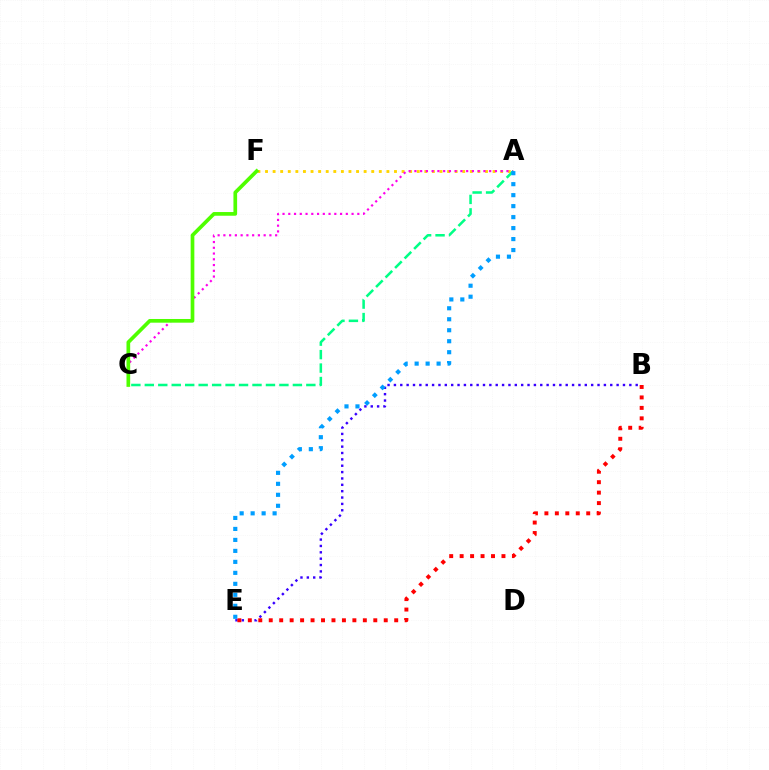{('B', 'E'): [{'color': '#3700ff', 'line_style': 'dotted', 'thickness': 1.73}, {'color': '#ff0000', 'line_style': 'dotted', 'thickness': 2.84}], ('A', 'F'): [{'color': '#ffd500', 'line_style': 'dotted', 'thickness': 2.06}], ('A', 'C'): [{'color': '#ff00ed', 'line_style': 'dotted', 'thickness': 1.56}, {'color': '#00ff86', 'line_style': 'dashed', 'thickness': 1.83}], ('C', 'F'): [{'color': '#4fff00', 'line_style': 'solid', 'thickness': 2.66}], ('A', 'E'): [{'color': '#009eff', 'line_style': 'dotted', 'thickness': 2.98}]}